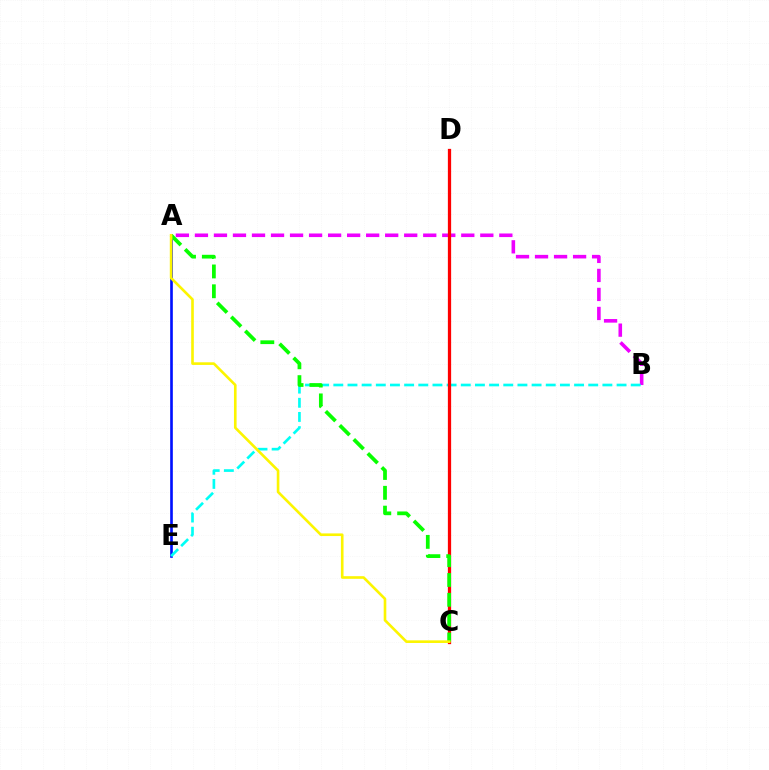{('A', 'E'): [{'color': '#0010ff', 'line_style': 'solid', 'thickness': 1.91}], ('A', 'B'): [{'color': '#ee00ff', 'line_style': 'dashed', 'thickness': 2.58}], ('B', 'E'): [{'color': '#00fff6', 'line_style': 'dashed', 'thickness': 1.92}], ('C', 'D'): [{'color': '#ff0000', 'line_style': 'solid', 'thickness': 2.34}], ('A', 'C'): [{'color': '#08ff00', 'line_style': 'dashed', 'thickness': 2.69}, {'color': '#fcf500', 'line_style': 'solid', 'thickness': 1.89}]}